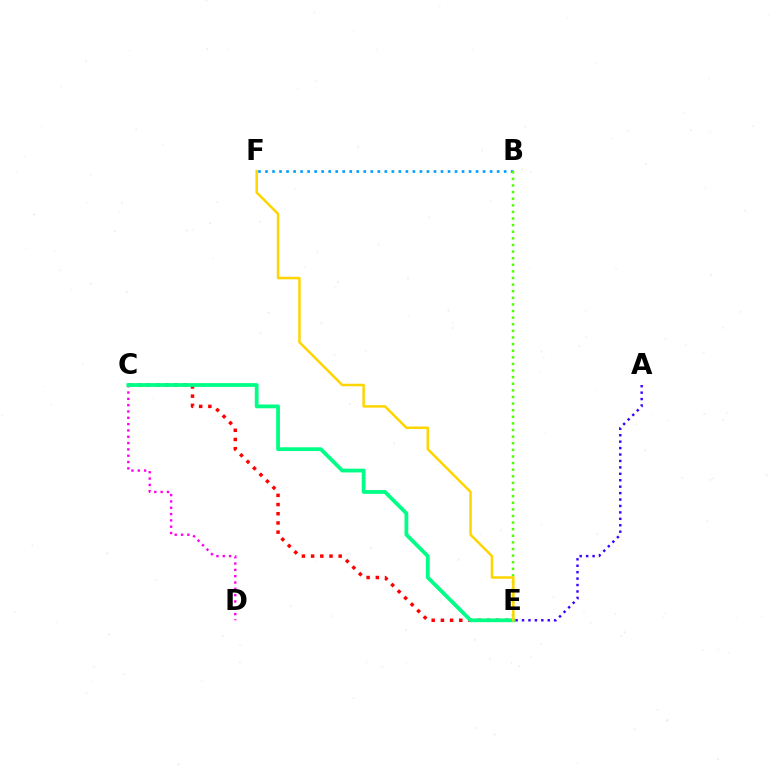{('C', 'E'): [{'color': '#ff0000', 'line_style': 'dotted', 'thickness': 2.5}, {'color': '#00ff86', 'line_style': 'solid', 'thickness': 2.73}], ('C', 'D'): [{'color': '#ff00ed', 'line_style': 'dotted', 'thickness': 1.72}], ('B', 'F'): [{'color': '#009eff', 'line_style': 'dotted', 'thickness': 1.91}], ('B', 'E'): [{'color': '#4fff00', 'line_style': 'dotted', 'thickness': 1.8}], ('E', 'F'): [{'color': '#ffd500', 'line_style': 'solid', 'thickness': 1.8}], ('A', 'E'): [{'color': '#3700ff', 'line_style': 'dotted', 'thickness': 1.75}]}